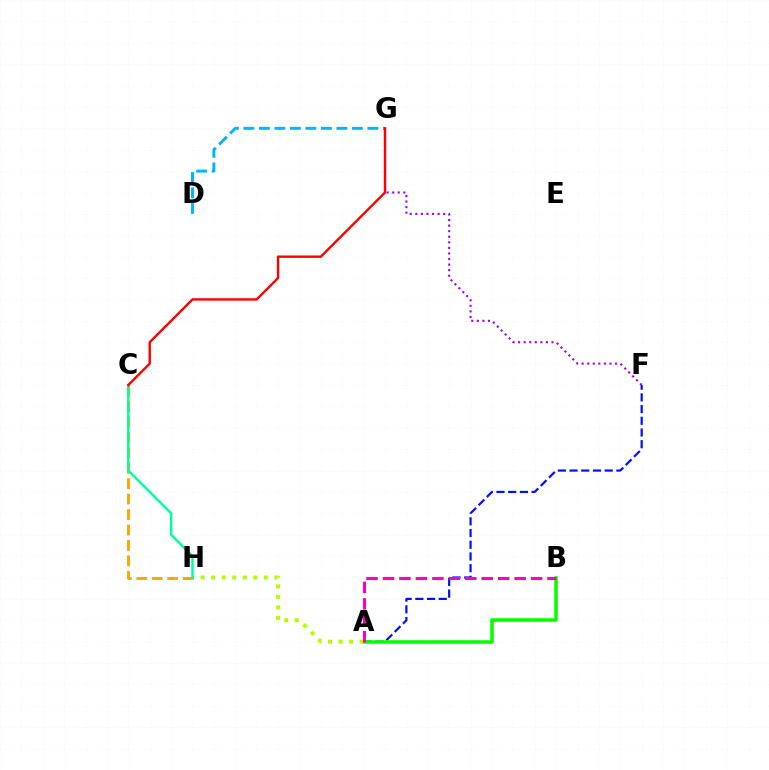{('A', 'F'): [{'color': '#0010ff', 'line_style': 'dashed', 'thickness': 1.59}], ('D', 'G'): [{'color': '#00b5ff', 'line_style': 'dashed', 'thickness': 2.11}], ('A', 'B'): [{'color': '#08ff00', 'line_style': 'solid', 'thickness': 2.55}, {'color': '#ff00bd', 'line_style': 'dashed', 'thickness': 2.24}], ('A', 'H'): [{'color': '#b3ff00', 'line_style': 'dotted', 'thickness': 2.86}], ('C', 'H'): [{'color': '#ffa500', 'line_style': 'dashed', 'thickness': 2.1}, {'color': '#00ff9d', 'line_style': 'solid', 'thickness': 1.76}], ('F', 'G'): [{'color': '#9b00ff', 'line_style': 'dotted', 'thickness': 1.51}], ('C', 'G'): [{'color': '#ff0000', 'line_style': 'solid', 'thickness': 1.73}]}